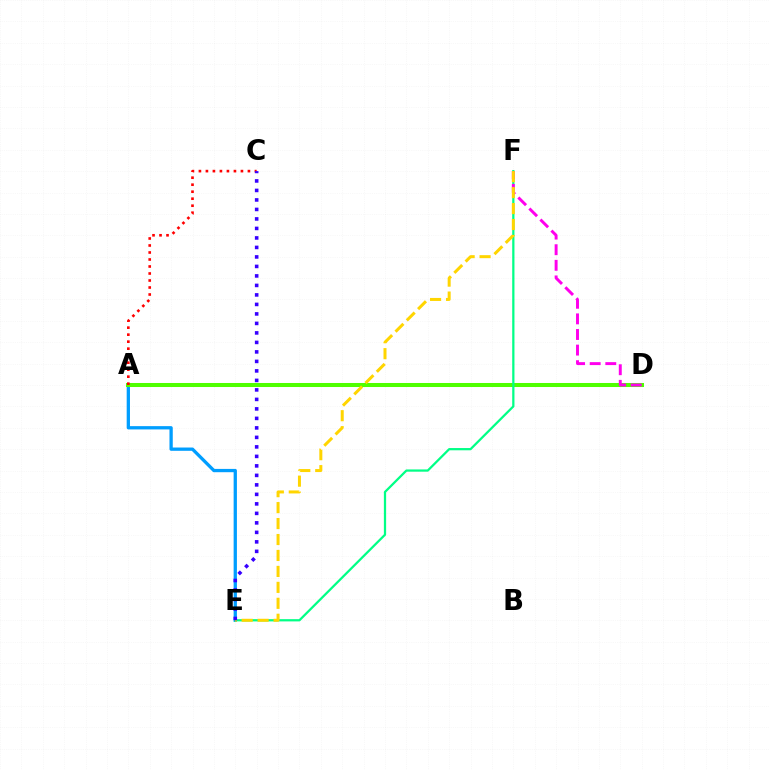{('A', 'E'): [{'color': '#009eff', 'line_style': 'solid', 'thickness': 2.37}], ('A', 'D'): [{'color': '#4fff00', 'line_style': 'solid', 'thickness': 2.9}], ('A', 'C'): [{'color': '#ff0000', 'line_style': 'dotted', 'thickness': 1.9}], ('E', 'F'): [{'color': '#00ff86', 'line_style': 'solid', 'thickness': 1.62}, {'color': '#ffd500', 'line_style': 'dashed', 'thickness': 2.17}], ('D', 'F'): [{'color': '#ff00ed', 'line_style': 'dashed', 'thickness': 2.12}], ('C', 'E'): [{'color': '#3700ff', 'line_style': 'dotted', 'thickness': 2.58}]}